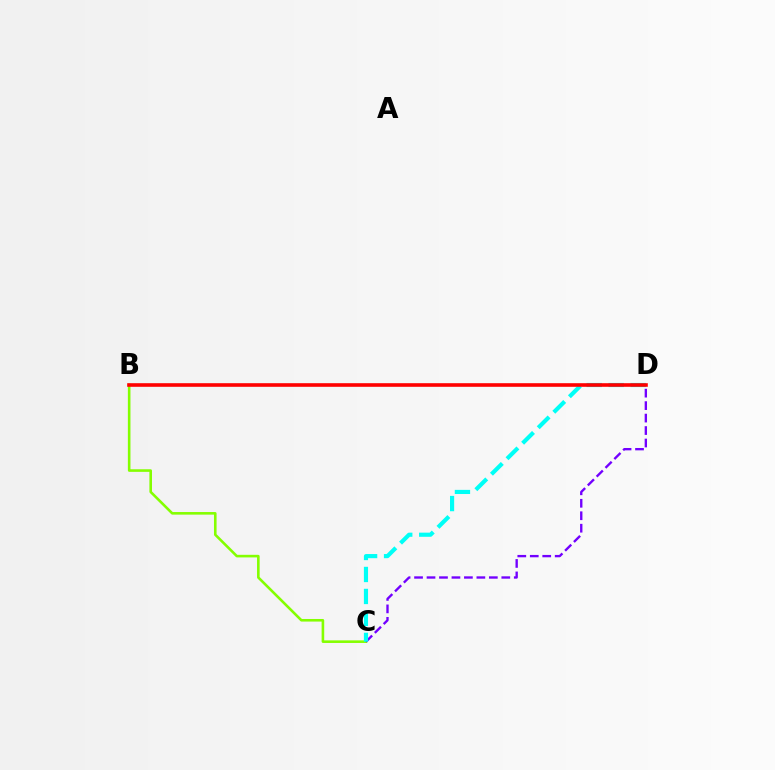{('B', 'C'): [{'color': '#84ff00', 'line_style': 'solid', 'thickness': 1.87}], ('C', 'D'): [{'color': '#7200ff', 'line_style': 'dashed', 'thickness': 1.69}, {'color': '#00fff6', 'line_style': 'dashed', 'thickness': 2.99}], ('B', 'D'): [{'color': '#ff0000', 'line_style': 'solid', 'thickness': 2.6}]}